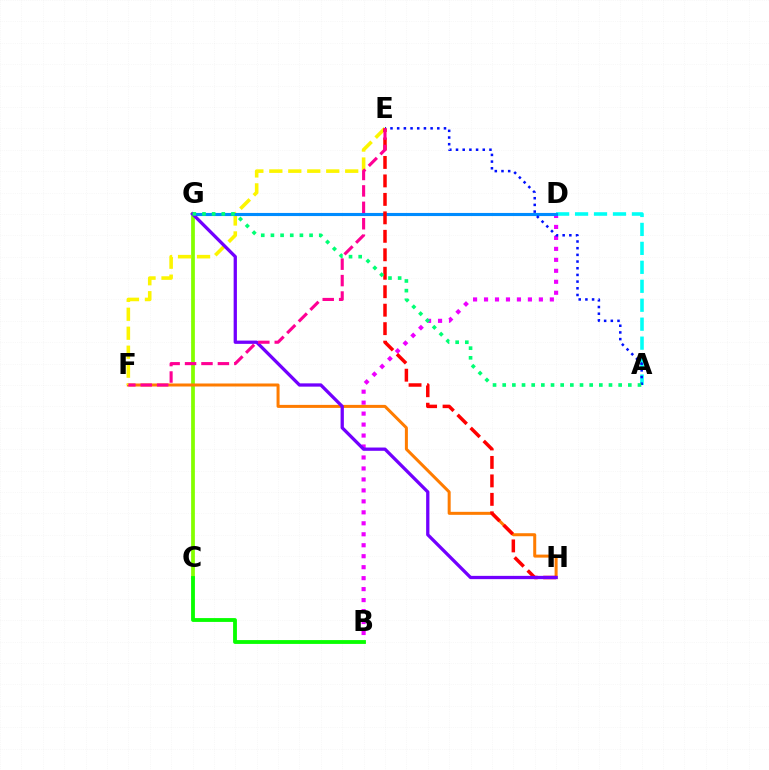{('B', 'D'): [{'color': '#ee00ff', 'line_style': 'dotted', 'thickness': 2.98}], ('C', 'G'): [{'color': '#84ff00', 'line_style': 'solid', 'thickness': 2.7}], ('F', 'H'): [{'color': '#ff7c00', 'line_style': 'solid', 'thickness': 2.17}], ('A', 'D'): [{'color': '#00fff6', 'line_style': 'dashed', 'thickness': 2.58}], ('E', 'F'): [{'color': '#fcf500', 'line_style': 'dashed', 'thickness': 2.58}, {'color': '#ff0094', 'line_style': 'dashed', 'thickness': 2.23}], ('D', 'G'): [{'color': '#008cff', 'line_style': 'solid', 'thickness': 2.24}], ('A', 'E'): [{'color': '#0010ff', 'line_style': 'dotted', 'thickness': 1.82}], ('E', 'H'): [{'color': '#ff0000', 'line_style': 'dashed', 'thickness': 2.51}], ('G', 'H'): [{'color': '#7200ff', 'line_style': 'solid', 'thickness': 2.36}], ('A', 'G'): [{'color': '#00ff74', 'line_style': 'dotted', 'thickness': 2.63}], ('B', 'C'): [{'color': '#08ff00', 'line_style': 'solid', 'thickness': 2.76}]}